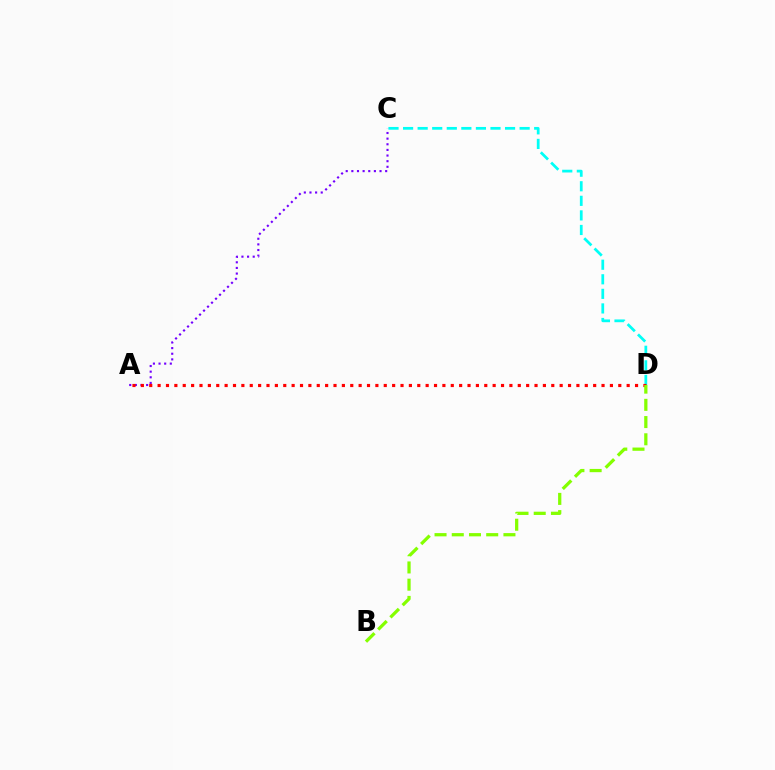{('C', 'D'): [{'color': '#00fff6', 'line_style': 'dashed', 'thickness': 1.98}], ('A', 'C'): [{'color': '#7200ff', 'line_style': 'dotted', 'thickness': 1.53}], ('A', 'D'): [{'color': '#ff0000', 'line_style': 'dotted', 'thickness': 2.28}], ('B', 'D'): [{'color': '#84ff00', 'line_style': 'dashed', 'thickness': 2.34}]}